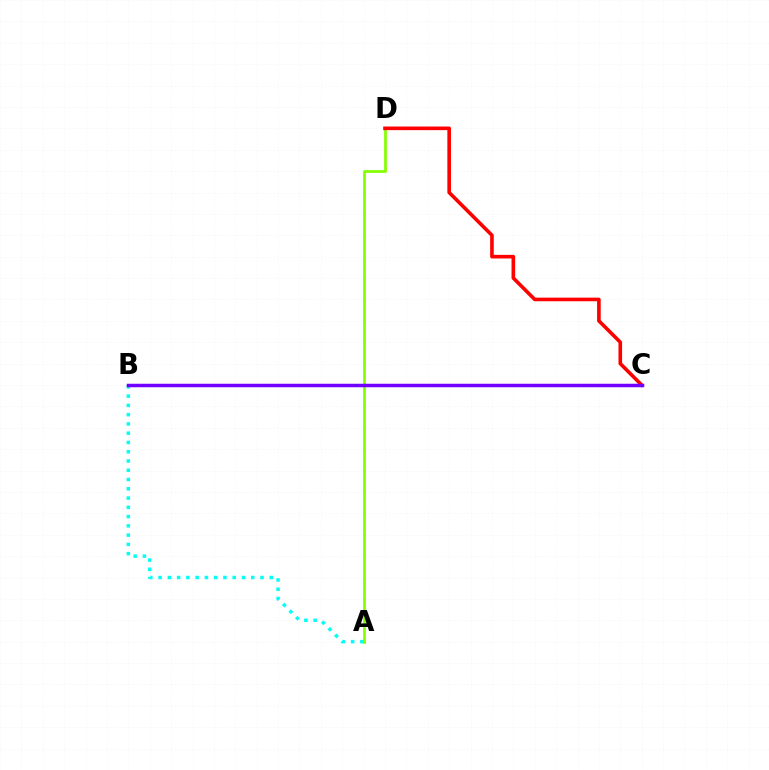{('A', 'D'): [{'color': '#84ff00', 'line_style': 'solid', 'thickness': 1.99}], ('C', 'D'): [{'color': '#ff0000', 'line_style': 'solid', 'thickness': 2.6}], ('A', 'B'): [{'color': '#00fff6', 'line_style': 'dotted', 'thickness': 2.52}], ('B', 'C'): [{'color': '#7200ff', 'line_style': 'solid', 'thickness': 2.52}]}